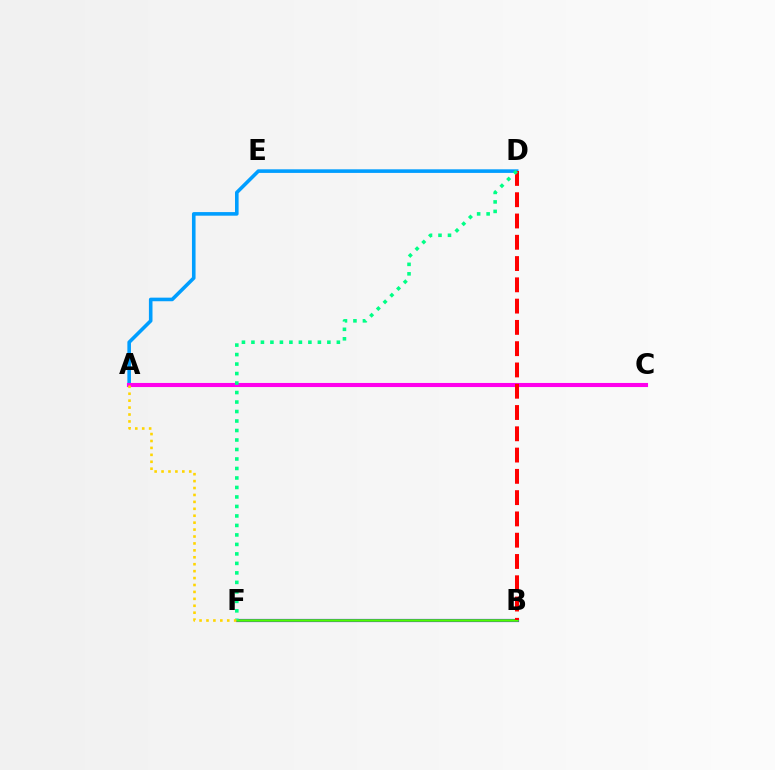{('B', 'F'): [{'color': '#3700ff', 'line_style': 'solid', 'thickness': 2.27}, {'color': '#4fff00', 'line_style': 'solid', 'thickness': 1.81}], ('A', 'D'): [{'color': '#009eff', 'line_style': 'solid', 'thickness': 2.59}], ('A', 'C'): [{'color': '#ff00ed', 'line_style': 'solid', 'thickness': 2.94}], ('B', 'D'): [{'color': '#ff0000', 'line_style': 'dashed', 'thickness': 2.89}], ('D', 'F'): [{'color': '#00ff86', 'line_style': 'dotted', 'thickness': 2.58}], ('A', 'F'): [{'color': '#ffd500', 'line_style': 'dotted', 'thickness': 1.88}]}